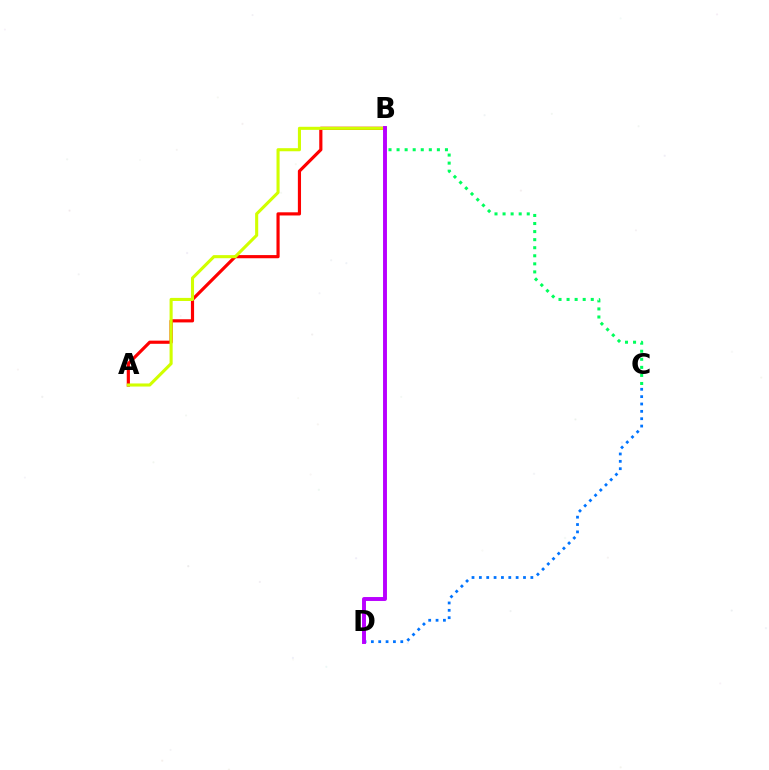{('A', 'B'): [{'color': '#ff0000', 'line_style': 'solid', 'thickness': 2.28}, {'color': '#d1ff00', 'line_style': 'solid', 'thickness': 2.22}], ('C', 'D'): [{'color': '#0074ff', 'line_style': 'dotted', 'thickness': 2.0}], ('B', 'C'): [{'color': '#00ff5c', 'line_style': 'dotted', 'thickness': 2.19}], ('B', 'D'): [{'color': '#b900ff', 'line_style': 'solid', 'thickness': 2.82}]}